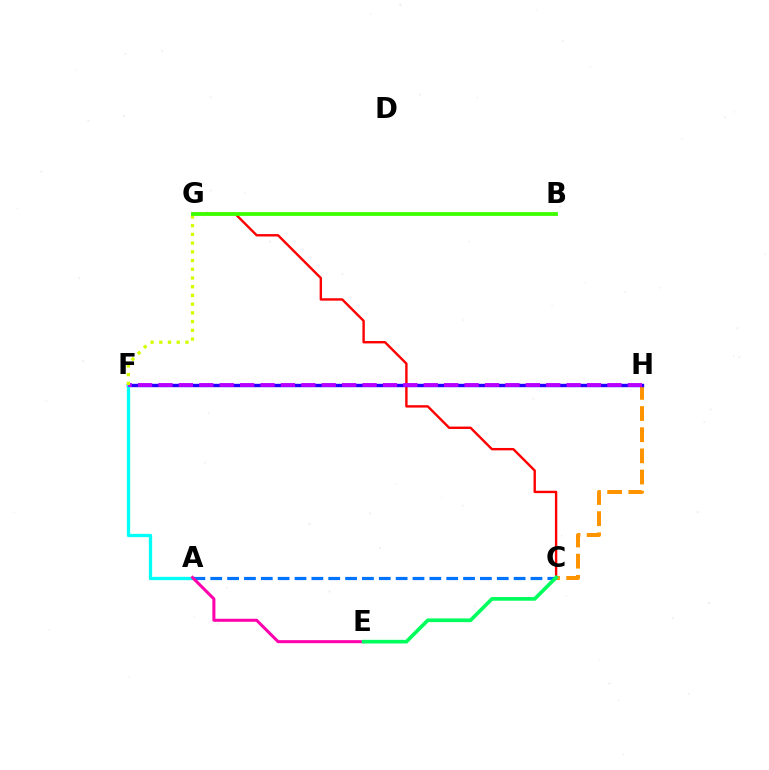{('C', 'H'): [{'color': '#ff9400', 'line_style': 'dashed', 'thickness': 2.87}], ('C', 'G'): [{'color': '#ff0000', 'line_style': 'solid', 'thickness': 1.72}], ('F', 'H'): [{'color': '#2500ff', 'line_style': 'solid', 'thickness': 2.45}, {'color': '#b900ff', 'line_style': 'dashed', 'thickness': 2.77}], ('A', 'F'): [{'color': '#00fff6', 'line_style': 'solid', 'thickness': 2.37}], ('A', 'C'): [{'color': '#0074ff', 'line_style': 'dashed', 'thickness': 2.29}], ('A', 'E'): [{'color': '#ff00ac', 'line_style': 'solid', 'thickness': 2.18}], ('F', 'G'): [{'color': '#d1ff00', 'line_style': 'dotted', 'thickness': 2.37}], ('B', 'G'): [{'color': '#3dff00', 'line_style': 'solid', 'thickness': 2.75}], ('C', 'E'): [{'color': '#00ff5c', 'line_style': 'solid', 'thickness': 2.64}]}